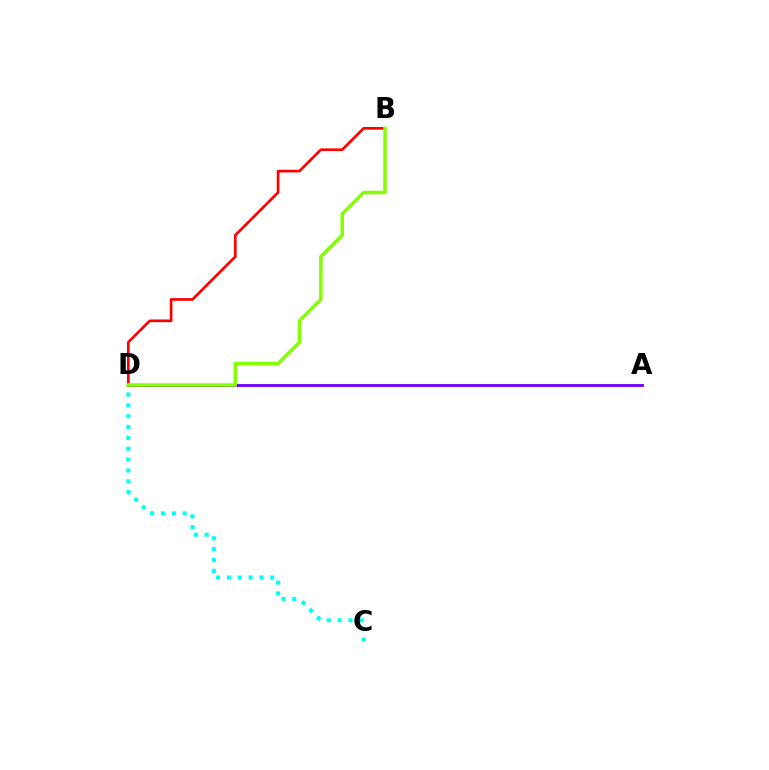{('A', 'D'): [{'color': '#7200ff', 'line_style': 'solid', 'thickness': 2.06}], ('B', 'D'): [{'color': '#ff0000', 'line_style': 'solid', 'thickness': 1.92}, {'color': '#84ff00', 'line_style': 'solid', 'thickness': 2.53}], ('C', 'D'): [{'color': '#00fff6', 'line_style': 'dotted', 'thickness': 2.95}]}